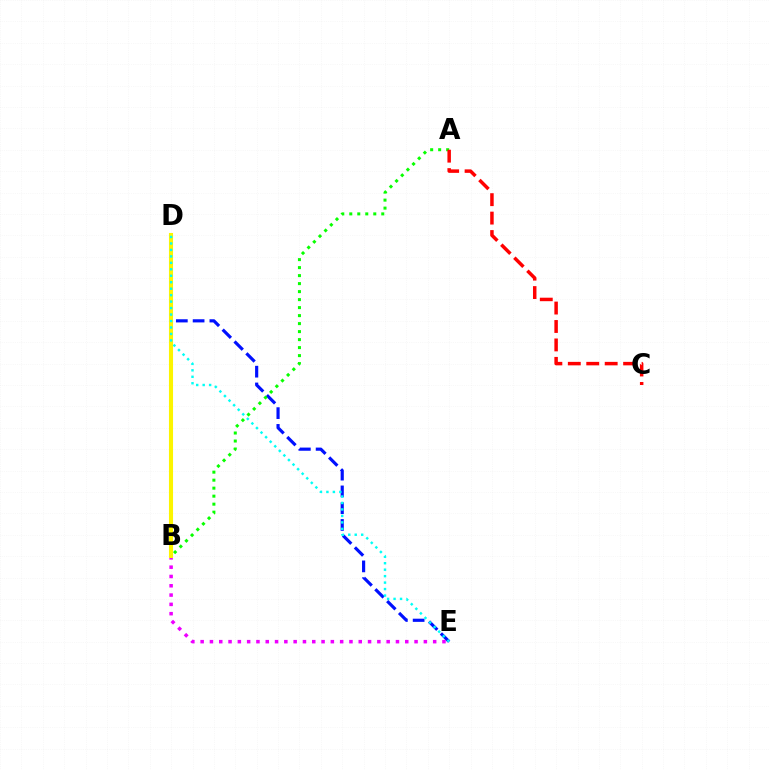{('D', 'E'): [{'color': '#0010ff', 'line_style': 'dashed', 'thickness': 2.28}, {'color': '#00fff6', 'line_style': 'dotted', 'thickness': 1.76}], ('B', 'E'): [{'color': '#ee00ff', 'line_style': 'dotted', 'thickness': 2.53}], ('B', 'D'): [{'color': '#fcf500', 'line_style': 'solid', 'thickness': 2.94}], ('A', 'B'): [{'color': '#08ff00', 'line_style': 'dotted', 'thickness': 2.17}], ('A', 'C'): [{'color': '#ff0000', 'line_style': 'dashed', 'thickness': 2.5}]}